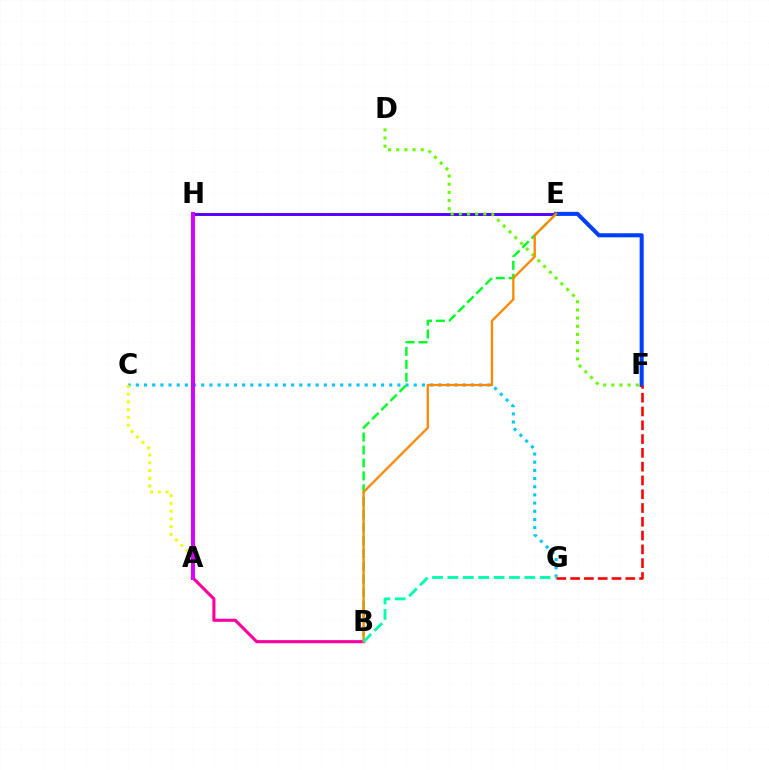{('C', 'G'): [{'color': '#00c7ff', 'line_style': 'dotted', 'thickness': 2.22}], ('E', 'H'): [{'color': '#4f00ff', 'line_style': 'solid', 'thickness': 2.09}], ('E', 'F'): [{'color': '#003fff', 'line_style': 'solid', 'thickness': 2.92}], ('F', 'G'): [{'color': '#ff0000', 'line_style': 'dashed', 'thickness': 1.87}], ('A', 'C'): [{'color': '#eeff00', 'line_style': 'dotted', 'thickness': 2.1}], ('B', 'E'): [{'color': '#00ff27', 'line_style': 'dashed', 'thickness': 1.76}, {'color': '#ff8800', 'line_style': 'solid', 'thickness': 1.67}], ('D', 'F'): [{'color': '#66ff00', 'line_style': 'dotted', 'thickness': 2.22}], ('A', 'B'): [{'color': '#ff00a0', 'line_style': 'solid', 'thickness': 2.23}], ('A', 'H'): [{'color': '#d600ff', 'line_style': 'solid', 'thickness': 2.89}], ('B', 'G'): [{'color': '#00ffaf', 'line_style': 'dashed', 'thickness': 2.09}]}